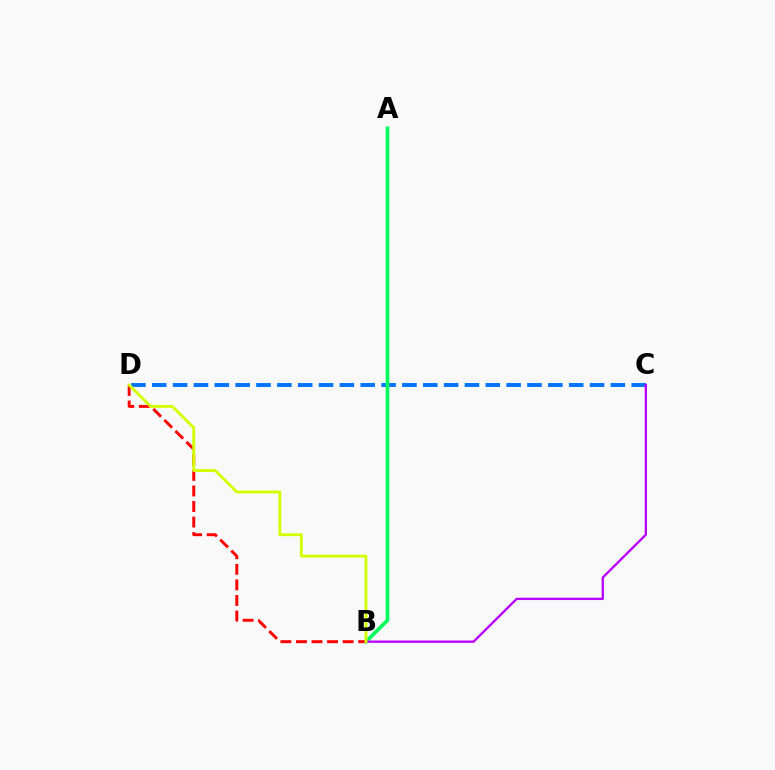{('C', 'D'): [{'color': '#0074ff', 'line_style': 'dashed', 'thickness': 2.83}], ('A', 'B'): [{'color': '#00ff5c', 'line_style': 'solid', 'thickness': 2.64}], ('B', 'C'): [{'color': '#b900ff', 'line_style': 'solid', 'thickness': 1.66}], ('B', 'D'): [{'color': '#ff0000', 'line_style': 'dashed', 'thickness': 2.11}, {'color': '#d1ff00', 'line_style': 'solid', 'thickness': 2.05}]}